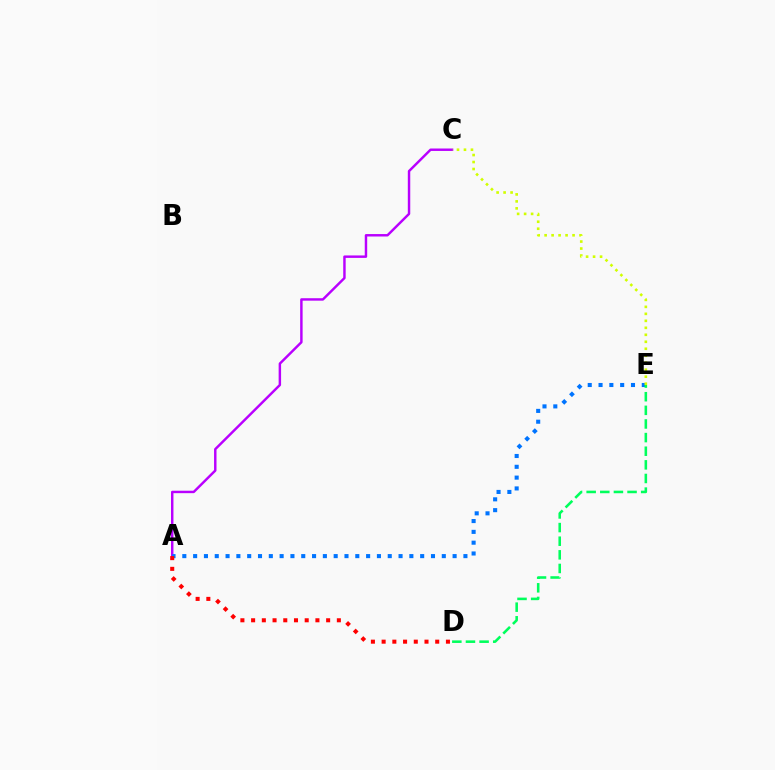{('A', 'C'): [{'color': '#b900ff', 'line_style': 'solid', 'thickness': 1.76}], ('A', 'E'): [{'color': '#0074ff', 'line_style': 'dotted', 'thickness': 2.94}], ('D', 'E'): [{'color': '#00ff5c', 'line_style': 'dashed', 'thickness': 1.85}], ('C', 'E'): [{'color': '#d1ff00', 'line_style': 'dotted', 'thickness': 1.9}], ('A', 'D'): [{'color': '#ff0000', 'line_style': 'dotted', 'thickness': 2.91}]}